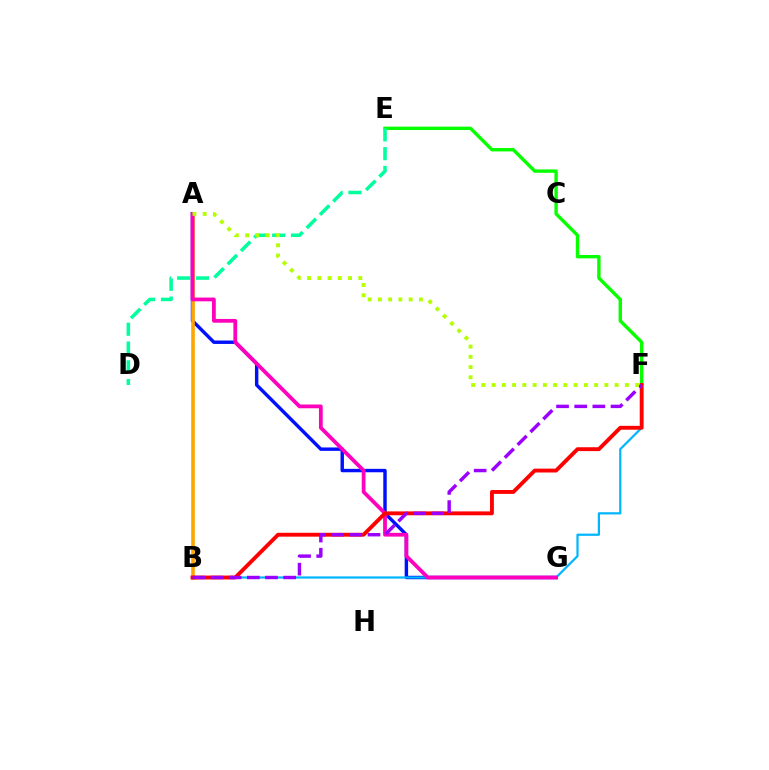{('A', 'G'): [{'color': '#0010ff', 'line_style': 'solid', 'thickness': 2.47}, {'color': '#ff00bd', 'line_style': 'solid', 'thickness': 2.72}], ('E', 'F'): [{'color': '#08ff00', 'line_style': 'solid', 'thickness': 2.45}], ('D', 'E'): [{'color': '#00ff9d', 'line_style': 'dashed', 'thickness': 2.55}], ('A', 'B'): [{'color': '#ffa500', 'line_style': 'solid', 'thickness': 2.6}], ('B', 'F'): [{'color': '#00b5ff', 'line_style': 'solid', 'thickness': 1.59}, {'color': '#ff0000', 'line_style': 'solid', 'thickness': 2.78}, {'color': '#9b00ff', 'line_style': 'dashed', 'thickness': 2.47}], ('A', 'F'): [{'color': '#b3ff00', 'line_style': 'dotted', 'thickness': 2.78}]}